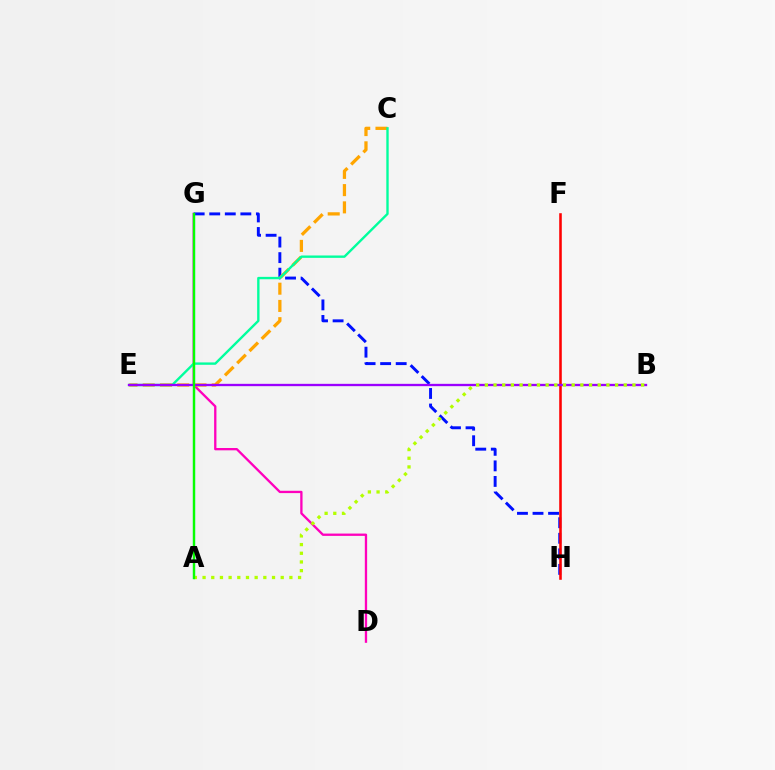{('D', 'G'): [{'color': '#ff00bd', 'line_style': 'solid', 'thickness': 1.66}], ('G', 'H'): [{'color': '#0010ff', 'line_style': 'dashed', 'thickness': 2.11}], ('C', 'E'): [{'color': '#ffa500', 'line_style': 'dashed', 'thickness': 2.34}, {'color': '#00ff9d', 'line_style': 'solid', 'thickness': 1.71}], ('F', 'H'): [{'color': '#ff0000', 'line_style': 'solid', 'thickness': 1.85}], ('A', 'G'): [{'color': '#00b5ff', 'line_style': 'solid', 'thickness': 1.54}, {'color': '#08ff00', 'line_style': 'solid', 'thickness': 1.69}], ('B', 'E'): [{'color': '#9b00ff', 'line_style': 'solid', 'thickness': 1.67}], ('A', 'B'): [{'color': '#b3ff00', 'line_style': 'dotted', 'thickness': 2.36}]}